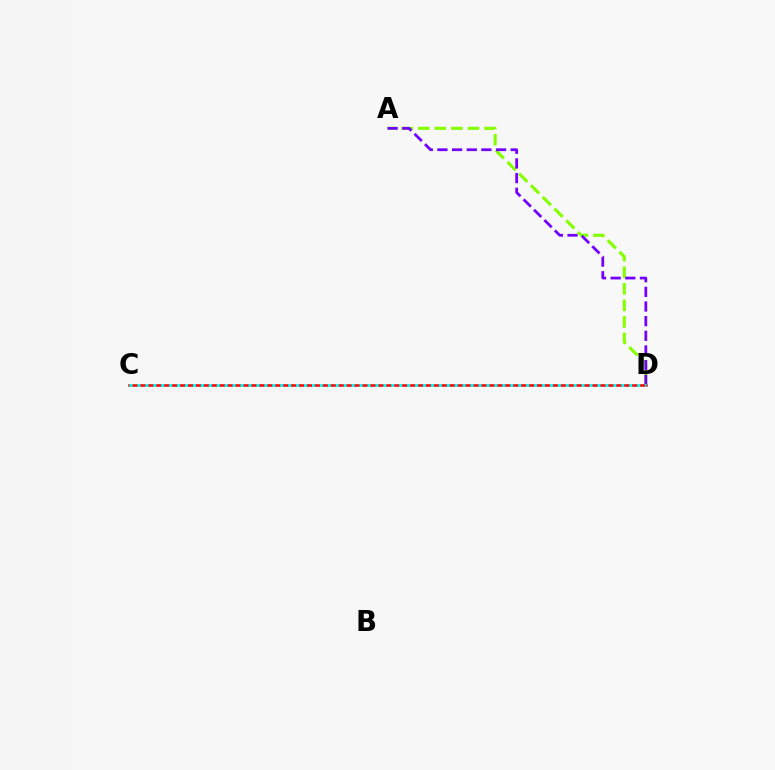{('C', 'D'): [{'color': '#ff0000', 'line_style': 'solid', 'thickness': 1.84}, {'color': '#00fff6', 'line_style': 'dotted', 'thickness': 2.16}], ('A', 'D'): [{'color': '#84ff00', 'line_style': 'dashed', 'thickness': 2.25}, {'color': '#7200ff', 'line_style': 'dashed', 'thickness': 1.99}]}